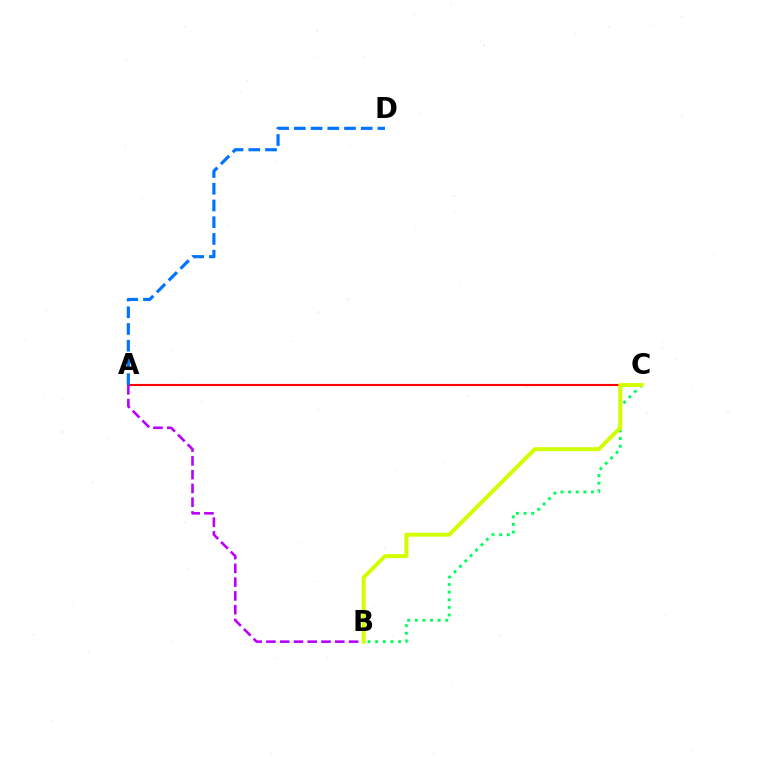{('A', 'C'): [{'color': '#ff0000', 'line_style': 'solid', 'thickness': 1.53}], ('A', 'B'): [{'color': '#b900ff', 'line_style': 'dashed', 'thickness': 1.87}], ('A', 'D'): [{'color': '#0074ff', 'line_style': 'dashed', 'thickness': 2.27}], ('B', 'C'): [{'color': '#00ff5c', 'line_style': 'dotted', 'thickness': 2.07}, {'color': '#d1ff00', 'line_style': 'solid', 'thickness': 2.85}]}